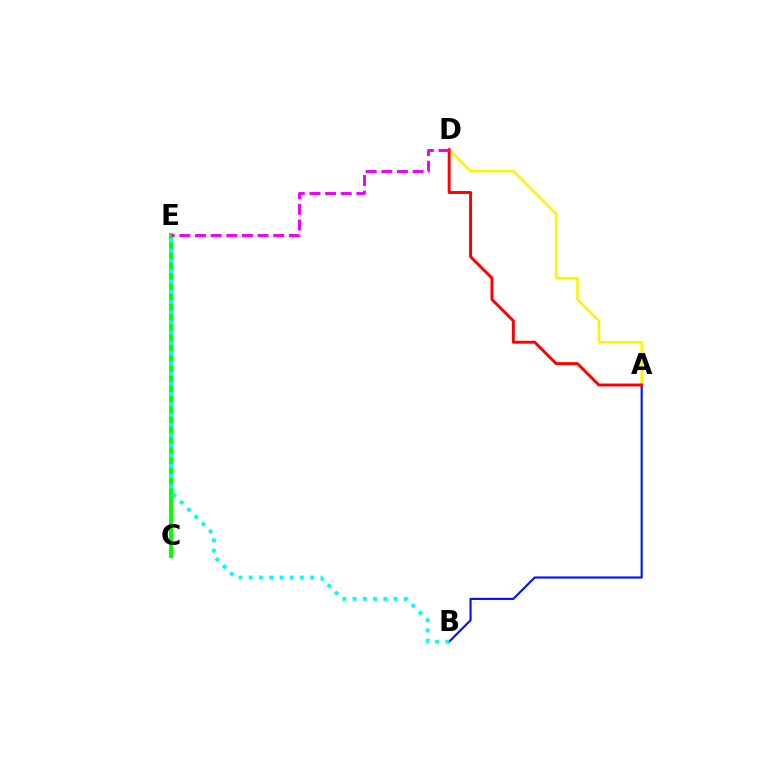{('A', 'D'): [{'color': '#fcf500', 'line_style': 'solid', 'thickness': 1.82}, {'color': '#ff0000', 'line_style': 'solid', 'thickness': 2.11}], ('C', 'E'): [{'color': '#08ff00', 'line_style': 'solid', 'thickness': 2.92}], ('A', 'B'): [{'color': '#0010ff', 'line_style': 'solid', 'thickness': 1.53}], ('D', 'E'): [{'color': '#ee00ff', 'line_style': 'dashed', 'thickness': 2.13}], ('B', 'E'): [{'color': '#00fff6', 'line_style': 'dotted', 'thickness': 2.78}]}